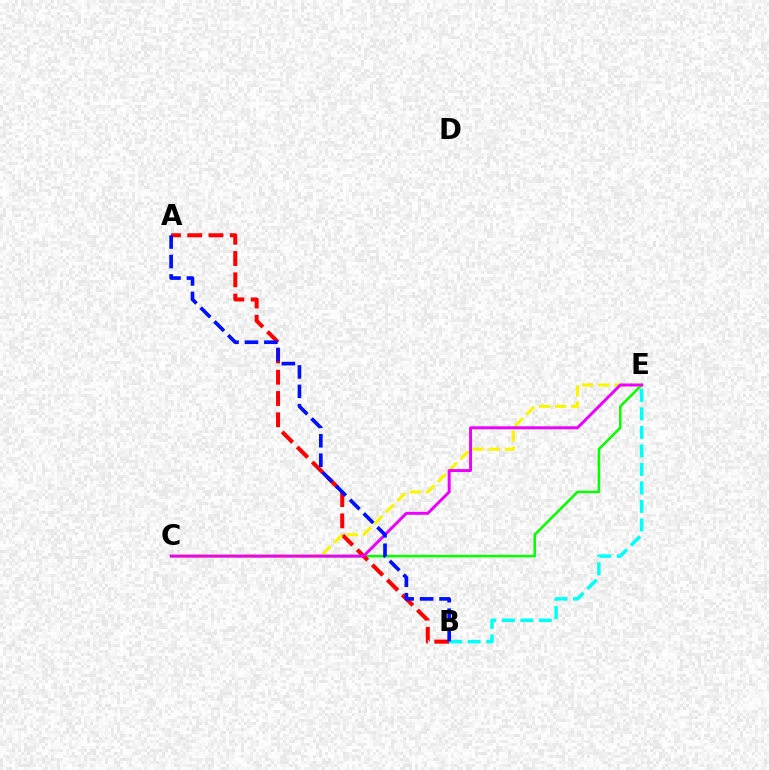{('C', 'E'): [{'color': '#08ff00', 'line_style': 'solid', 'thickness': 1.83}, {'color': '#fcf500', 'line_style': 'dashed', 'thickness': 2.19}, {'color': '#ee00ff', 'line_style': 'solid', 'thickness': 2.12}], ('A', 'B'): [{'color': '#ff0000', 'line_style': 'dashed', 'thickness': 2.89}, {'color': '#0010ff', 'line_style': 'dashed', 'thickness': 2.64}], ('B', 'E'): [{'color': '#00fff6', 'line_style': 'dashed', 'thickness': 2.52}]}